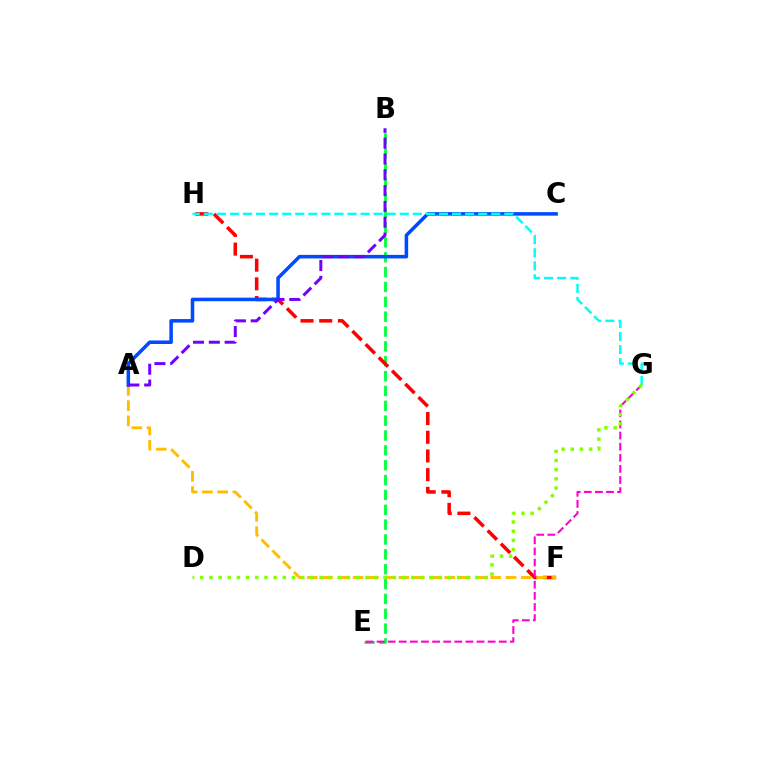{('B', 'E'): [{'color': '#00ff39', 'line_style': 'dashed', 'thickness': 2.02}], ('F', 'H'): [{'color': '#ff0000', 'line_style': 'dashed', 'thickness': 2.54}], ('A', 'F'): [{'color': '#ffbd00', 'line_style': 'dashed', 'thickness': 2.08}], ('A', 'C'): [{'color': '#004bff', 'line_style': 'solid', 'thickness': 2.55}], ('A', 'B'): [{'color': '#7200ff', 'line_style': 'dashed', 'thickness': 2.15}], ('E', 'G'): [{'color': '#ff00cf', 'line_style': 'dashed', 'thickness': 1.51}], ('G', 'H'): [{'color': '#00fff6', 'line_style': 'dashed', 'thickness': 1.77}], ('D', 'G'): [{'color': '#84ff00', 'line_style': 'dotted', 'thickness': 2.49}]}